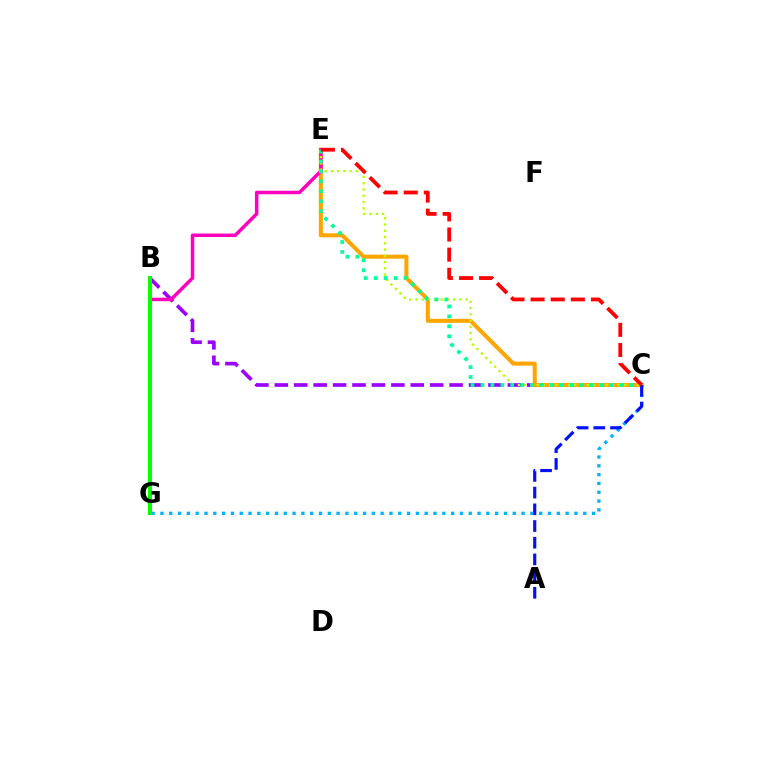{('B', 'C'): [{'color': '#9b00ff', 'line_style': 'dashed', 'thickness': 2.64}], ('C', 'E'): [{'color': '#ffa500', 'line_style': 'solid', 'thickness': 2.91}, {'color': '#b3ff00', 'line_style': 'dotted', 'thickness': 1.7}, {'color': '#00ff9d', 'line_style': 'dotted', 'thickness': 2.7}, {'color': '#ff0000', 'line_style': 'dashed', 'thickness': 2.73}], ('E', 'G'): [{'color': '#ff00bd', 'line_style': 'solid', 'thickness': 2.51}], ('C', 'G'): [{'color': '#00b5ff', 'line_style': 'dotted', 'thickness': 2.39}], ('A', 'C'): [{'color': '#0010ff', 'line_style': 'dashed', 'thickness': 2.27}], ('B', 'G'): [{'color': '#08ff00', 'line_style': 'solid', 'thickness': 2.92}]}